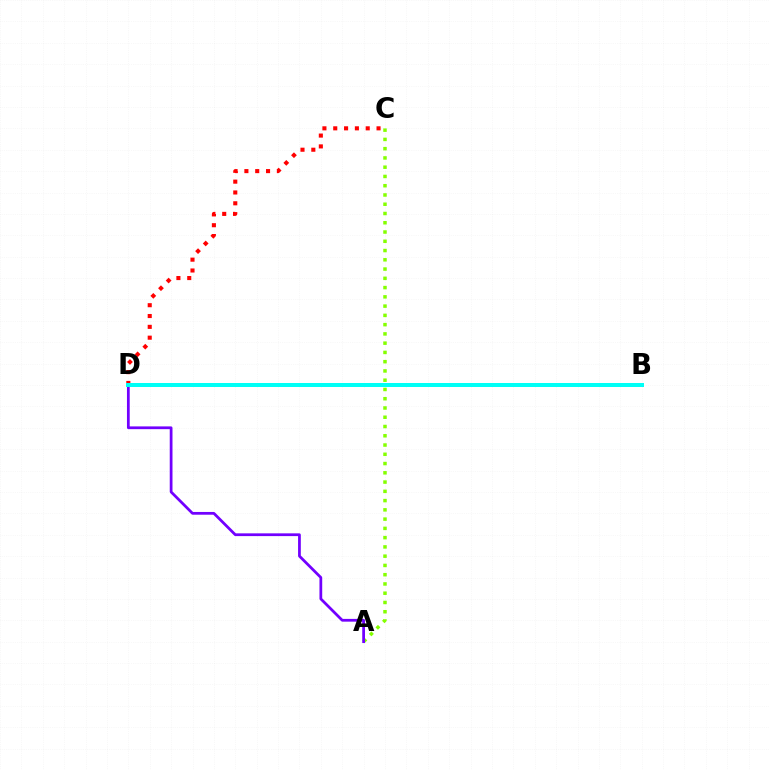{('A', 'C'): [{'color': '#84ff00', 'line_style': 'dotted', 'thickness': 2.52}], ('C', 'D'): [{'color': '#ff0000', 'line_style': 'dotted', 'thickness': 2.94}], ('A', 'D'): [{'color': '#7200ff', 'line_style': 'solid', 'thickness': 1.98}], ('B', 'D'): [{'color': '#00fff6', 'line_style': 'solid', 'thickness': 2.88}]}